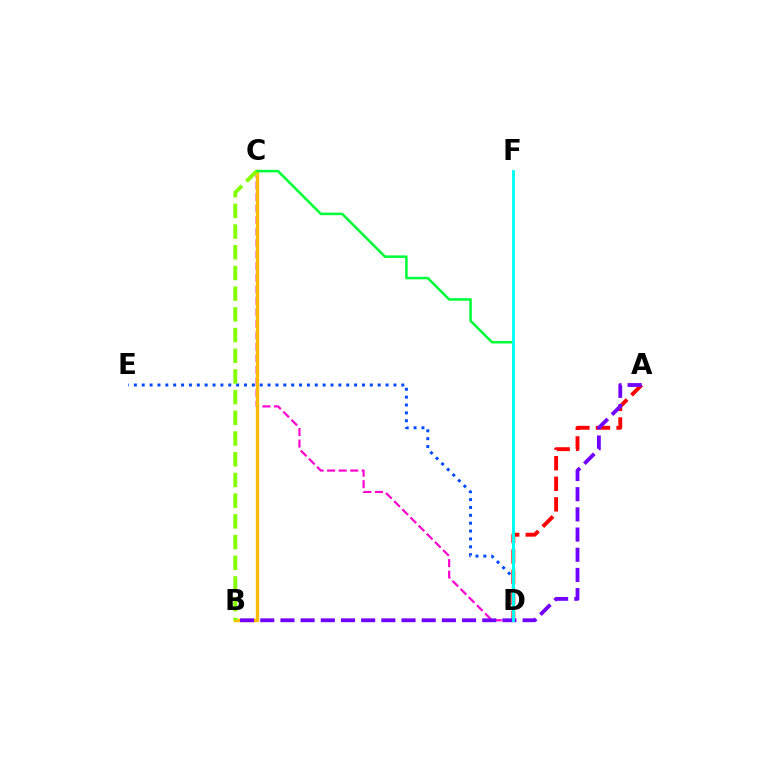{('A', 'D'): [{'color': '#ff0000', 'line_style': 'dashed', 'thickness': 2.8}], ('C', 'D'): [{'color': '#ff00cf', 'line_style': 'dashed', 'thickness': 1.57}, {'color': '#00ff39', 'line_style': 'solid', 'thickness': 1.83}], ('D', 'E'): [{'color': '#004bff', 'line_style': 'dotted', 'thickness': 2.14}], ('B', 'C'): [{'color': '#ffbd00', 'line_style': 'solid', 'thickness': 2.41}, {'color': '#84ff00', 'line_style': 'dashed', 'thickness': 2.81}], ('A', 'B'): [{'color': '#7200ff', 'line_style': 'dashed', 'thickness': 2.74}], ('D', 'F'): [{'color': '#00fff6', 'line_style': 'solid', 'thickness': 2.05}]}